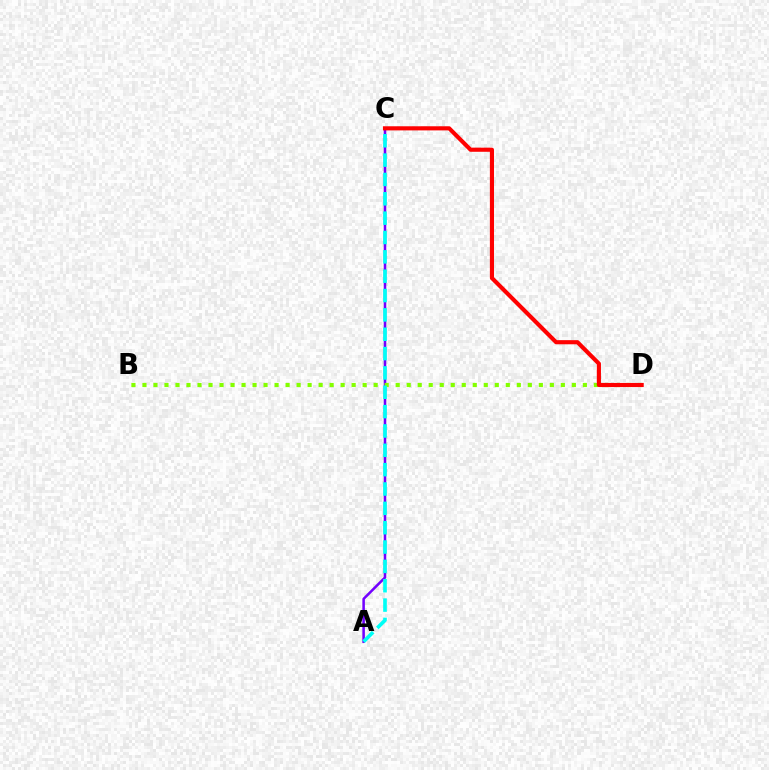{('A', 'C'): [{'color': '#7200ff', 'line_style': 'solid', 'thickness': 1.83}, {'color': '#00fff6', 'line_style': 'dashed', 'thickness': 2.63}], ('B', 'D'): [{'color': '#84ff00', 'line_style': 'dotted', 'thickness': 2.99}], ('C', 'D'): [{'color': '#ff0000', 'line_style': 'solid', 'thickness': 2.97}]}